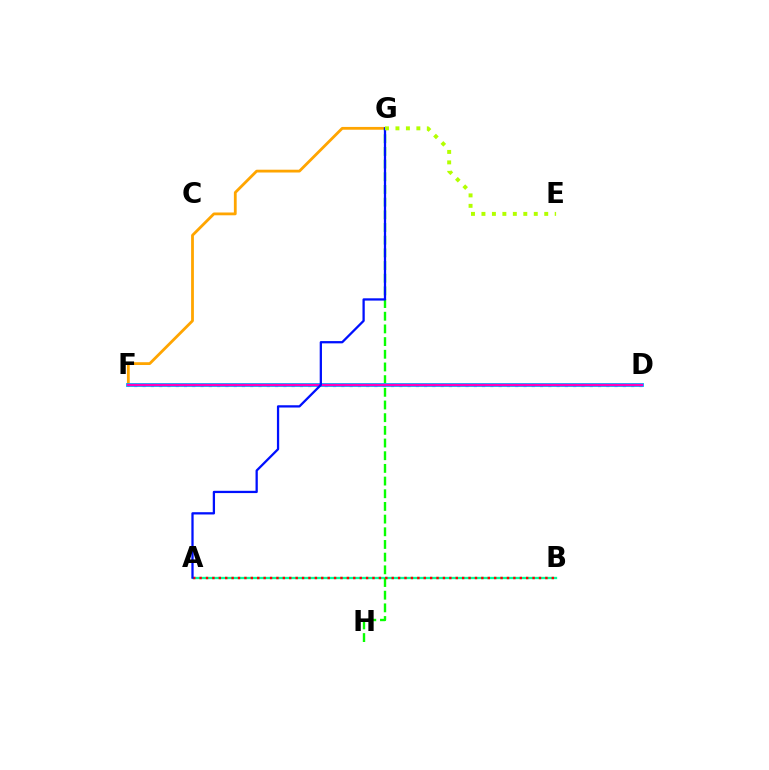{('F', 'G'): [{'color': '#ffa500', 'line_style': 'solid', 'thickness': 2.01}], ('D', 'F'): [{'color': '#9b00ff', 'line_style': 'dotted', 'thickness': 2.25}, {'color': '#00b5ff', 'line_style': 'solid', 'thickness': 2.76}, {'color': '#ff00bd', 'line_style': 'solid', 'thickness': 1.65}], ('A', 'B'): [{'color': '#00ff9d', 'line_style': 'solid', 'thickness': 1.67}, {'color': '#ff0000', 'line_style': 'dotted', 'thickness': 1.74}], ('G', 'H'): [{'color': '#08ff00', 'line_style': 'dashed', 'thickness': 1.72}], ('A', 'G'): [{'color': '#0010ff', 'line_style': 'solid', 'thickness': 1.64}], ('E', 'G'): [{'color': '#b3ff00', 'line_style': 'dotted', 'thickness': 2.84}]}